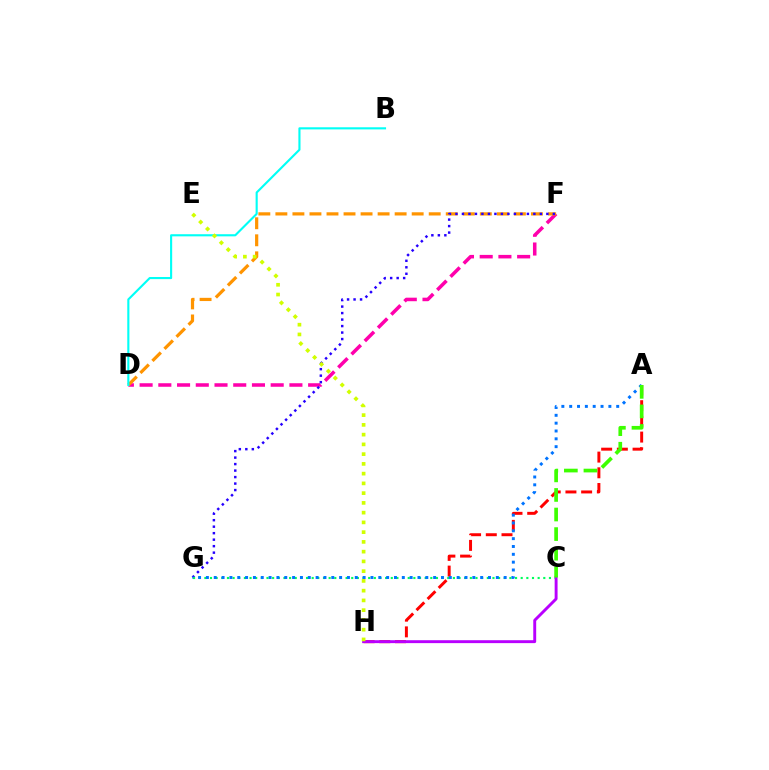{('D', 'F'): [{'color': '#ff00ac', 'line_style': 'dashed', 'thickness': 2.54}, {'color': '#ff9400', 'line_style': 'dashed', 'thickness': 2.31}], ('F', 'G'): [{'color': '#2500ff', 'line_style': 'dotted', 'thickness': 1.76}], ('A', 'H'): [{'color': '#ff0000', 'line_style': 'dashed', 'thickness': 2.13}], ('C', 'G'): [{'color': '#00ff5c', 'line_style': 'dotted', 'thickness': 1.53}], ('C', 'H'): [{'color': '#b900ff', 'line_style': 'solid', 'thickness': 2.1}], ('A', 'G'): [{'color': '#0074ff', 'line_style': 'dotted', 'thickness': 2.13}], ('A', 'C'): [{'color': '#3dff00', 'line_style': 'dashed', 'thickness': 2.66}], ('B', 'D'): [{'color': '#00fff6', 'line_style': 'solid', 'thickness': 1.53}], ('E', 'H'): [{'color': '#d1ff00', 'line_style': 'dotted', 'thickness': 2.65}]}